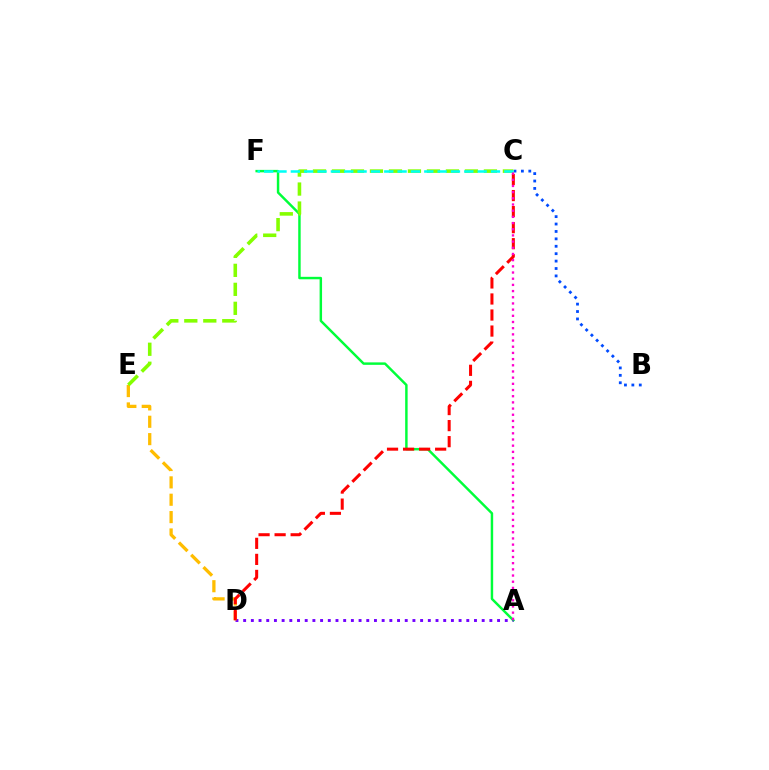{('A', 'F'): [{'color': '#00ff39', 'line_style': 'solid', 'thickness': 1.77}], ('B', 'C'): [{'color': '#004bff', 'line_style': 'dotted', 'thickness': 2.01}], ('A', 'D'): [{'color': '#7200ff', 'line_style': 'dotted', 'thickness': 2.09}], ('D', 'E'): [{'color': '#ffbd00', 'line_style': 'dashed', 'thickness': 2.36}], ('C', 'D'): [{'color': '#ff0000', 'line_style': 'dashed', 'thickness': 2.18}], ('C', 'E'): [{'color': '#84ff00', 'line_style': 'dashed', 'thickness': 2.58}], ('C', 'F'): [{'color': '#00fff6', 'line_style': 'dashed', 'thickness': 1.81}], ('A', 'C'): [{'color': '#ff00cf', 'line_style': 'dotted', 'thickness': 1.68}]}